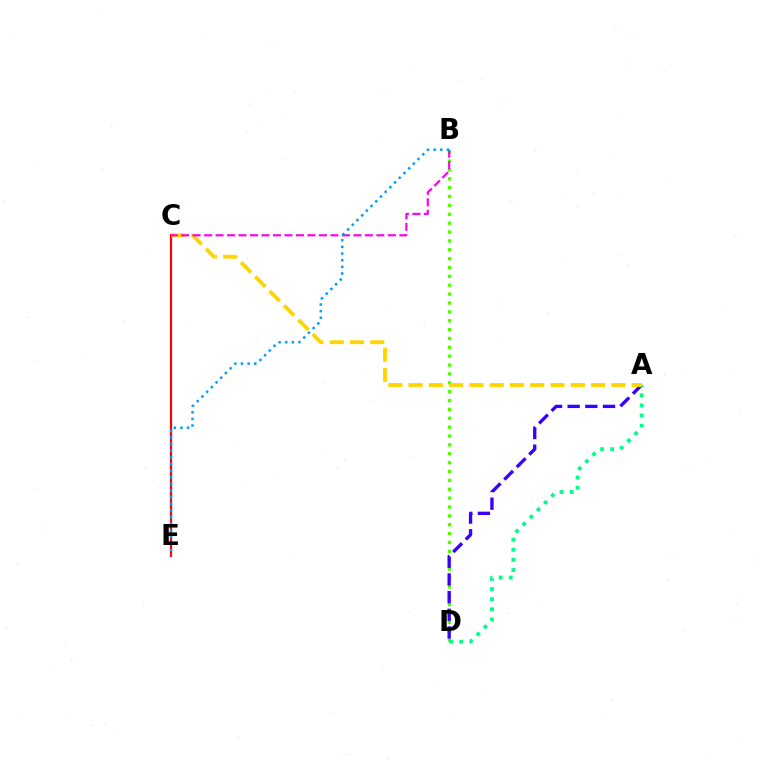{('B', 'D'): [{'color': '#4fff00', 'line_style': 'dotted', 'thickness': 2.41}], ('A', 'D'): [{'color': '#3700ff', 'line_style': 'dashed', 'thickness': 2.4}, {'color': '#00ff86', 'line_style': 'dotted', 'thickness': 2.75}], ('C', 'E'): [{'color': '#ff0000', 'line_style': 'solid', 'thickness': 1.58}], ('A', 'C'): [{'color': '#ffd500', 'line_style': 'dashed', 'thickness': 2.75}], ('B', 'C'): [{'color': '#ff00ed', 'line_style': 'dashed', 'thickness': 1.56}], ('B', 'E'): [{'color': '#009eff', 'line_style': 'dotted', 'thickness': 1.8}]}